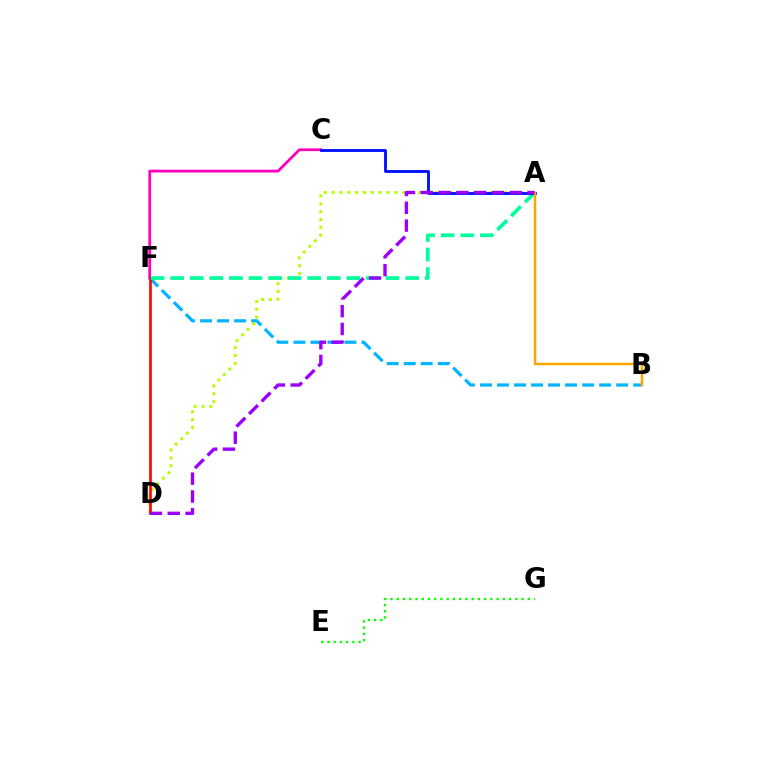{('E', 'G'): [{'color': '#08ff00', 'line_style': 'dotted', 'thickness': 1.7}], ('B', 'F'): [{'color': '#00b5ff', 'line_style': 'dashed', 'thickness': 2.31}], ('A', 'D'): [{'color': '#b3ff00', 'line_style': 'dotted', 'thickness': 2.14}, {'color': '#9b00ff', 'line_style': 'dashed', 'thickness': 2.42}], ('C', 'F'): [{'color': '#ff00bd', 'line_style': 'solid', 'thickness': 2.0}], ('D', 'F'): [{'color': '#ff0000', 'line_style': 'solid', 'thickness': 1.9}], ('A', 'F'): [{'color': '#00ff9d', 'line_style': 'dashed', 'thickness': 2.66}], ('A', 'C'): [{'color': '#0010ff', 'line_style': 'solid', 'thickness': 2.06}], ('A', 'B'): [{'color': '#ffa500', 'line_style': 'solid', 'thickness': 1.79}]}